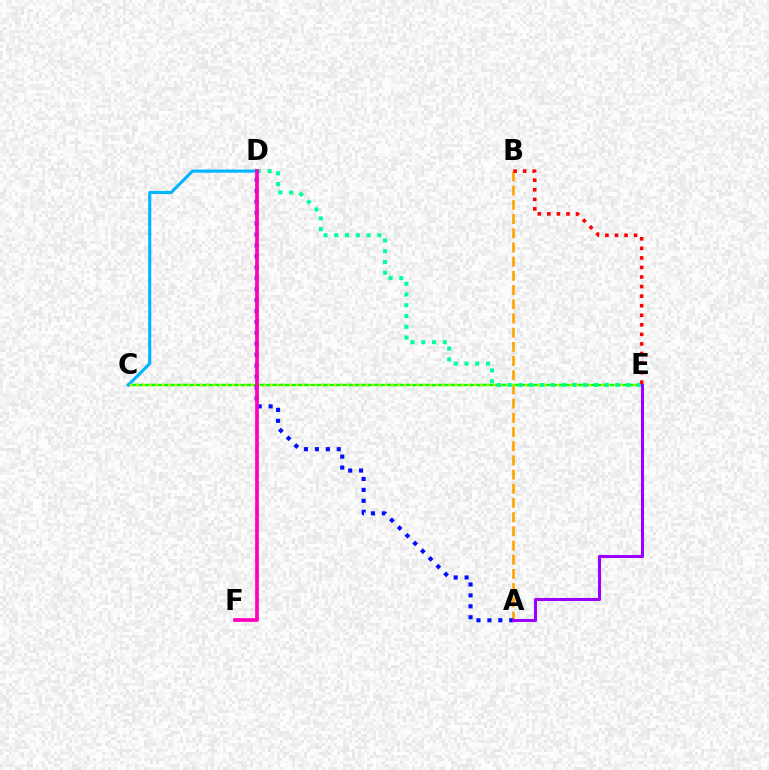{('A', 'B'): [{'color': '#ffa500', 'line_style': 'dashed', 'thickness': 1.93}], ('C', 'E'): [{'color': '#08ff00', 'line_style': 'solid', 'thickness': 1.72}, {'color': '#b3ff00', 'line_style': 'dotted', 'thickness': 1.73}], ('C', 'D'): [{'color': '#00b5ff', 'line_style': 'solid', 'thickness': 2.23}], ('A', 'D'): [{'color': '#0010ff', 'line_style': 'dotted', 'thickness': 2.97}], ('D', 'E'): [{'color': '#00ff9d', 'line_style': 'dotted', 'thickness': 2.93}], ('D', 'F'): [{'color': '#ff00bd', 'line_style': 'solid', 'thickness': 2.69}], ('A', 'E'): [{'color': '#9b00ff', 'line_style': 'solid', 'thickness': 2.19}], ('B', 'E'): [{'color': '#ff0000', 'line_style': 'dotted', 'thickness': 2.6}]}